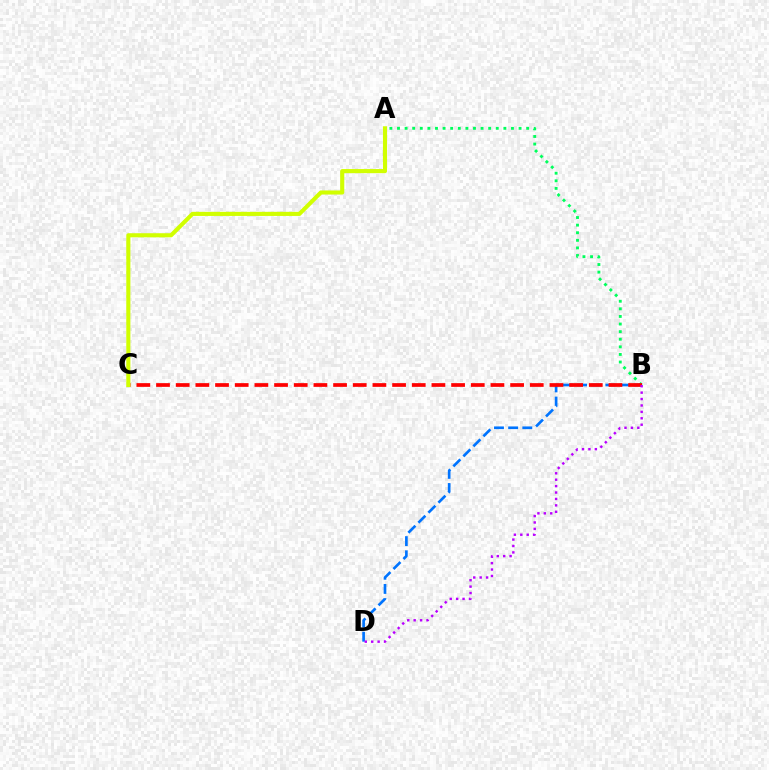{('A', 'B'): [{'color': '#00ff5c', 'line_style': 'dotted', 'thickness': 2.06}], ('B', 'D'): [{'color': '#0074ff', 'line_style': 'dashed', 'thickness': 1.92}, {'color': '#b900ff', 'line_style': 'dotted', 'thickness': 1.74}], ('B', 'C'): [{'color': '#ff0000', 'line_style': 'dashed', 'thickness': 2.67}], ('A', 'C'): [{'color': '#d1ff00', 'line_style': 'solid', 'thickness': 2.95}]}